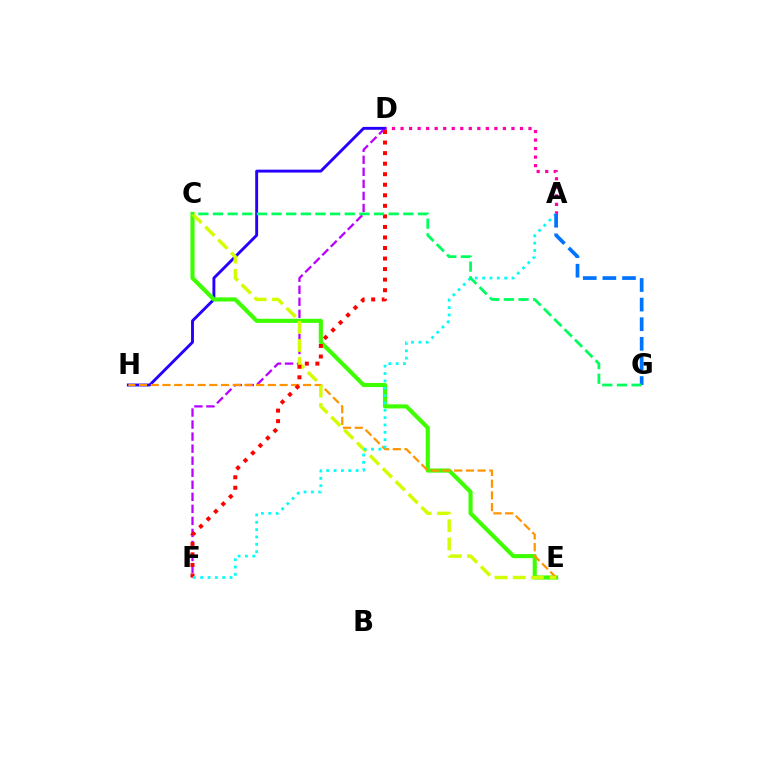{('D', 'F'): [{'color': '#b900ff', 'line_style': 'dashed', 'thickness': 1.64}, {'color': '#ff0000', 'line_style': 'dotted', 'thickness': 2.86}], ('D', 'H'): [{'color': '#2500ff', 'line_style': 'solid', 'thickness': 2.08}], ('C', 'E'): [{'color': '#3dff00', 'line_style': 'solid', 'thickness': 2.96}, {'color': '#d1ff00', 'line_style': 'dashed', 'thickness': 2.47}], ('E', 'H'): [{'color': '#ff9400', 'line_style': 'dashed', 'thickness': 1.59}], ('A', 'D'): [{'color': '#ff00ac', 'line_style': 'dotted', 'thickness': 2.32}], ('A', 'F'): [{'color': '#00fff6', 'line_style': 'dotted', 'thickness': 2.0}], ('A', 'G'): [{'color': '#0074ff', 'line_style': 'dashed', 'thickness': 2.66}], ('C', 'G'): [{'color': '#00ff5c', 'line_style': 'dashed', 'thickness': 1.99}]}